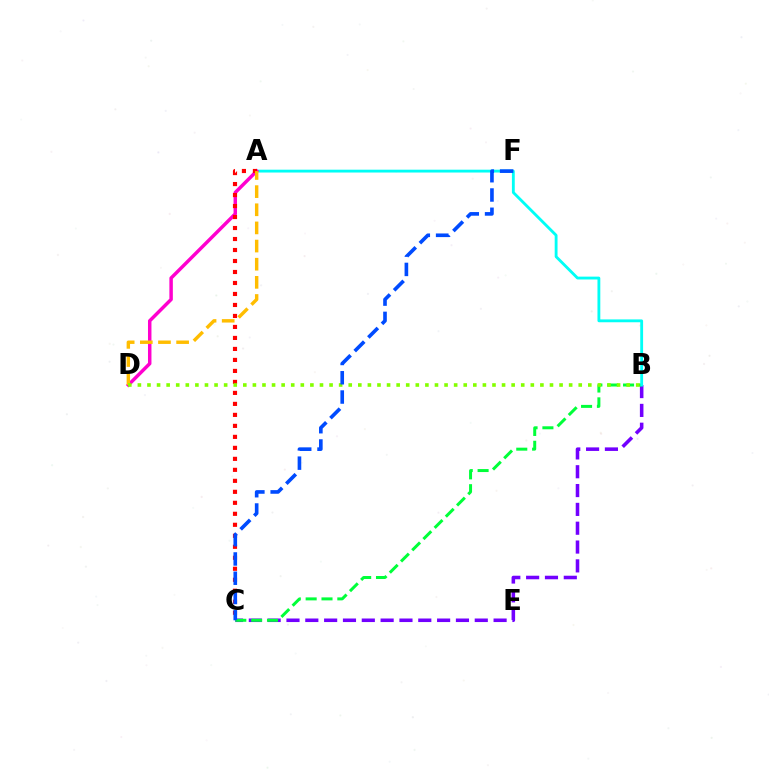{('B', 'C'): [{'color': '#7200ff', 'line_style': 'dashed', 'thickness': 2.56}, {'color': '#00ff39', 'line_style': 'dashed', 'thickness': 2.15}], ('A', 'B'): [{'color': '#00fff6', 'line_style': 'solid', 'thickness': 2.05}], ('A', 'D'): [{'color': '#ff00cf', 'line_style': 'solid', 'thickness': 2.5}, {'color': '#ffbd00', 'line_style': 'dashed', 'thickness': 2.46}], ('A', 'C'): [{'color': '#ff0000', 'line_style': 'dotted', 'thickness': 2.99}], ('B', 'D'): [{'color': '#84ff00', 'line_style': 'dotted', 'thickness': 2.6}], ('C', 'F'): [{'color': '#004bff', 'line_style': 'dashed', 'thickness': 2.62}]}